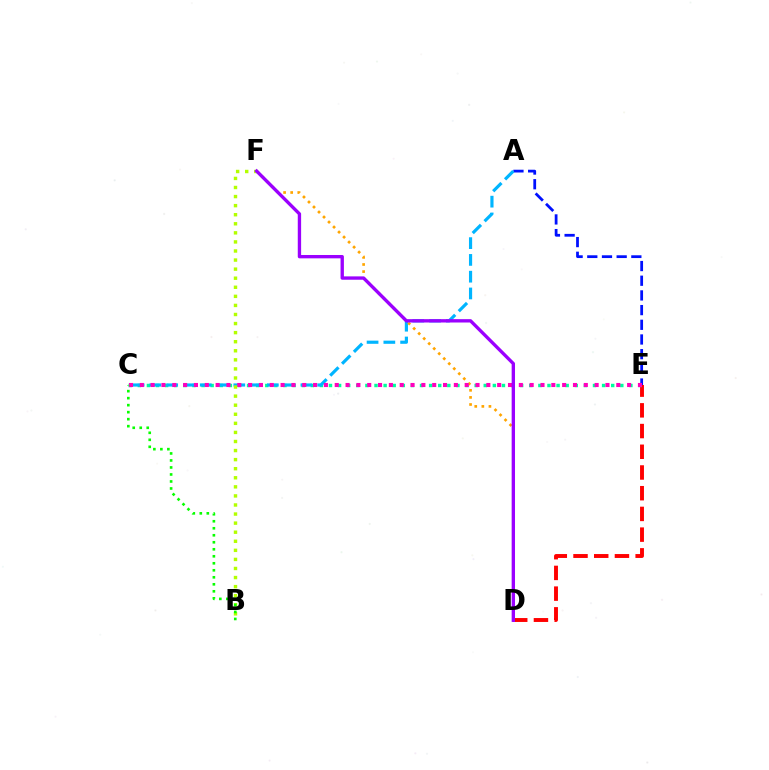{('D', 'E'): [{'color': '#ff0000', 'line_style': 'dashed', 'thickness': 2.81}], ('A', 'E'): [{'color': '#0010ff', 'line_style': 'dashed', 'thickness': 2.0}], ('C', 'E'): [{'color': '#00ff9d', 'line_style': 'dotted', 'thickness': 2.47}, {'color': '#ff00bd', 'line_style': 'dotted', 'thickness': 2.94}], ('A', 'C'): [{'color': '#00b5ff', 'line_style': 'dashed', 'thickness': 2.28}], ('D', 'F'): [{'color': '#ffa500', 'line_style': 'dotted', 'thickness': 1.93}, {'color': '#9b00ff', 'line_style': 'solid', 'thickness': 2.41}], ('B', 'F'): [{'color': '#b3ff00', 'line_style': 'dotted', 'thickness': 2.46}], ('B', 'C'): [{'color': '#08ff00', 'line_style': 'dotted', 'thickness': 1.9}]}